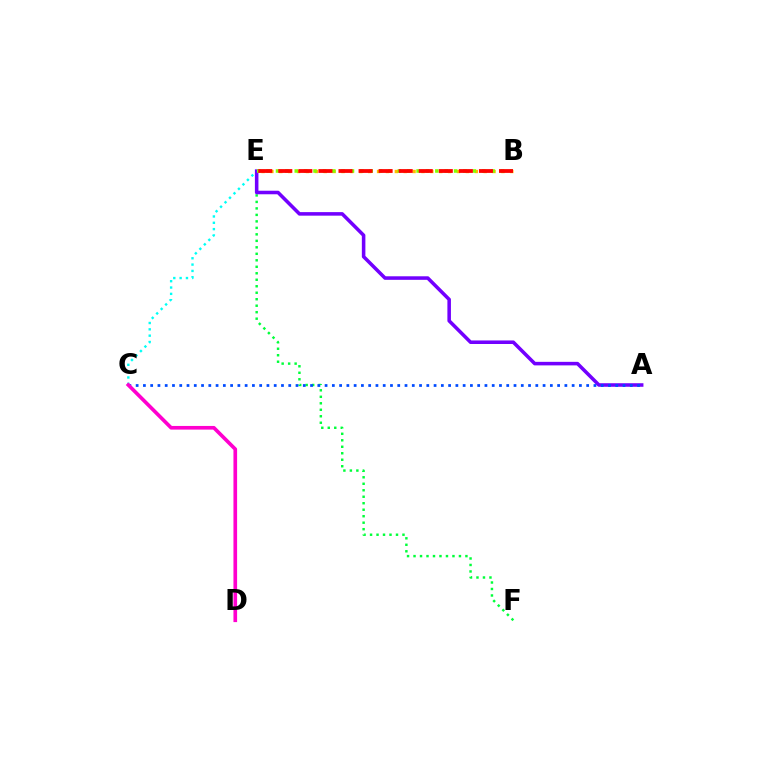{('E', 'F'): [{'color': '#00ff39', 'line_style': 'dotted', 'thickness': 1.76}], ('C', 'E'): [{'color': '#00fff6', 'line_style': 'dotted', 'thickness': 1.72}], ('B', 'E'): [{'color': '#ffbd00', 'line_style': 'dotted', 'thickness': 2.41}, {'color': '#84ff00', 'line_style': 'dotted', 'thickness': 2.55}, {'color': '#ff0000', 'line_style': 'dashed', 'thickness': 2.73}], ('A', 'E'): [{'color': '#7200ff', 'line_style': 'solid', 'thickness': 2.55}], ('A', 'C'): [{'color': '#004bff', 'line_style': 'dotted', 'thickness': 1.97}], ('C', 'D'): [{'color': '#ff00cf', 'line_style': 'solid', 'thickness': 2.63}]}